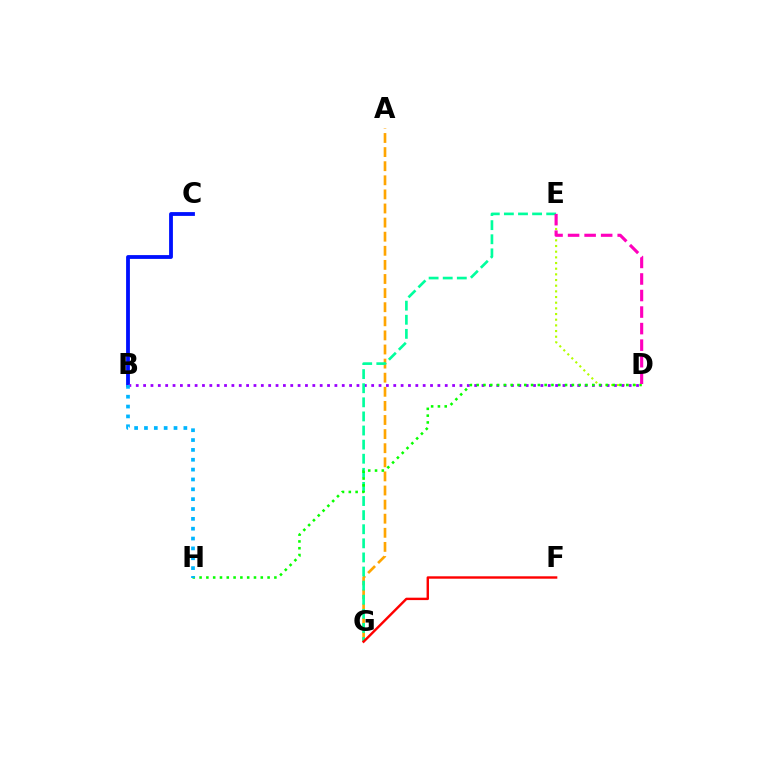{('D', 'E'): [{'color': '#b3ff00', 'line_style': 'dotted', 'thickness': 1.54}, {'color': '#ff00bd', 'line_style': 'dashed', 'thickness': 2.25}], ('B', 'C'): [{'color': '#0010ff', 'line_style': 'solid', 'thickness': 2.74}], ('A', 'G'): [{'color': '#ffa500', 'line_style': 'dashed', 'thickness': 1.92}], ('B', 'D'): [{'color': '#9b00ff', 'line_style': 'dotted', 'thickness': 2.0}], ('E', 'G'): [{'color': '#00ff9d', 'line_style': 'dashed', 'thickness': 1.92}], ('D', 'H'): [{'color': '#08ff00', 'line_style': 'dotted', 'thickness': 1.85}], ('B', 'H'): [{'color': '#00b5ff', 'line_style': 'dotted', 'thickness': 2.68}], ('F', 'G'): [{'color': '#ff0000', 'line_style': 'solid', 'thickness': 1.73}]}